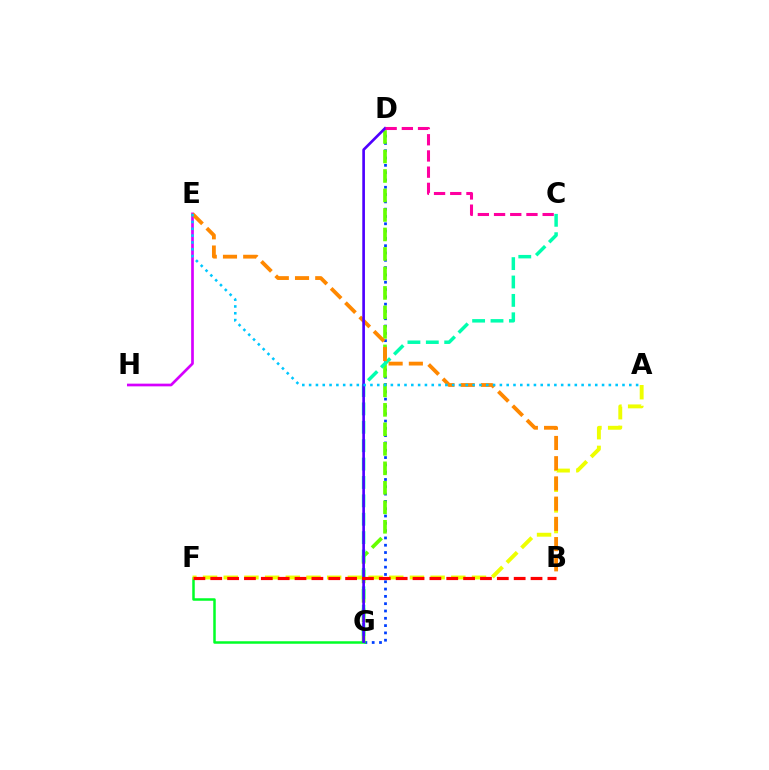{('D', 'G'): [{'color': '#003fff', 'line_style': 'dotted', 'thickness': 1.98}, {'color': '#66ff00', 'line_style': 'dashed', 'thickness': 2.65}, {'color': '#4f00ff', 'line_style': 'solid', 'thickness': 1.92}], ('F', 'G'): [{'color': '#00ff27', 'line_style': 'solid', 'thickness': 1.8}], ('A', 'F'): [{'color': '#eeff00', 'line_style': 'dashed', 'thickness': 2.81}], ('E', 'H'): [{'color': '#d600ff', 'line_style': 'solid', 'thickness': 1.94}], ('C', 'G'): [{'color': '#00ffaf', 'line_style': 'dashed', 'thickness': 2.5}], ('B', 'E'): [{'color': '#ff8800', 'line_style': 'dashed', 'thickness': 2.75}], ('A', 'E'): [{'color': '#00c7ff', 'line_style': 'dotted', 'thickness': 1.85}], ('B', 'F'): [{'color': '#ff0000', 'line_style': 'dashed', 'thickness': 2.29}], ('C', 'D'): [{'color': '#ff00a0', 'line_style': 'dashed', 'thickness': 2.2}]}